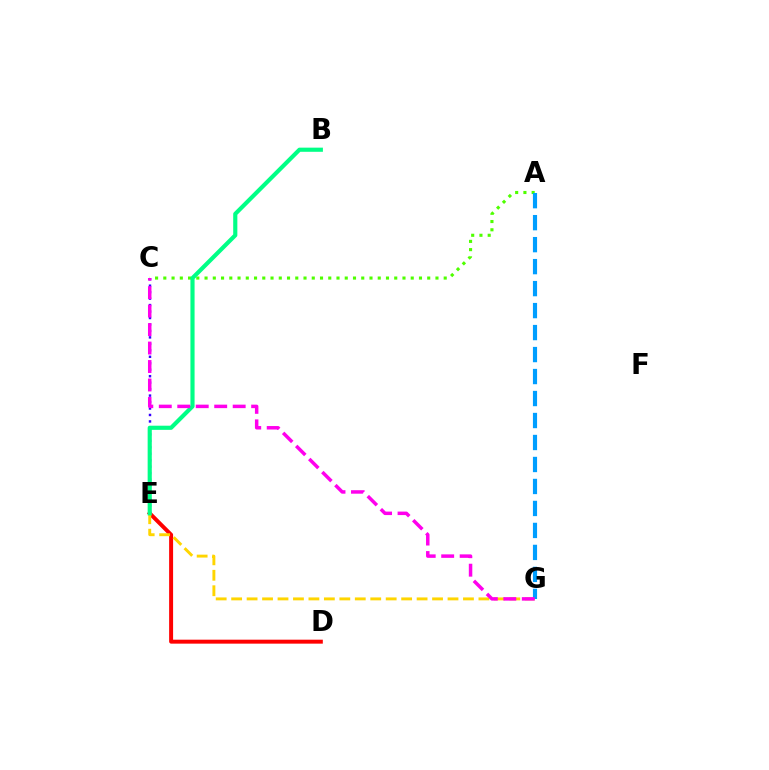{('C', 'E'): [{'color': '#3700ff', 'line_style': 'dotted', 'thickness': 1.76}], ('A', 'C'): [{'color': '#4fff00', 'line_style': 'dotted', 'thickness': 2.24}], ('D', 'E'): [{'color': '#ff0000', 'line_style': 'solid', 'thickness': 2.85}], ('E', 'G'): [{'color': '#ffd500', 'line_style': 'dashed', 'thickness': 2.1}], ('A', 'G'): [{'color': '#009eff', 'line_style': 'dashed', 'thickness': 2.99}], ('B', 'E'): [{'color': '#00ff86', 'line_style': 'solid', 'thickness': 2.99}], ('C', 'G'): [{'color': '#ff00ed', 'line_style': 'dashed', 'thickness': 2.51}]}